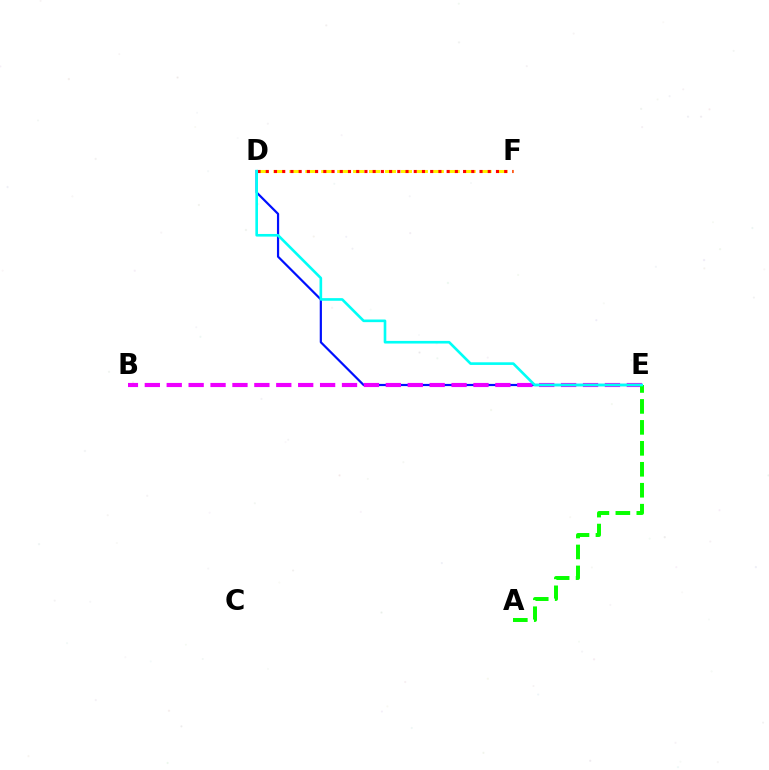{('D', 'F'): [{'color': '#fcf500', 'line_style': 'dashed', 'thickness': 2.16}, {'color': '#ff0000', 'line_style': 'dotted', 'thickness': 2.23}], ('D', 'E'): [{'color': '#0010ff', 'line_style': 'solid', 'thickness': 1.59}, {'color': '#00fff6', 'line_style': 'solid', 'thickness': 1.9}], ('B', 'E'): [{'color': '#ee00ff', 'line_style': 'dashed', 'thickness': 2.98}], ('A', 'E'): [{'color': '#08ff00', 'line_style': 'dashed', 'thickness': 2.85}]}